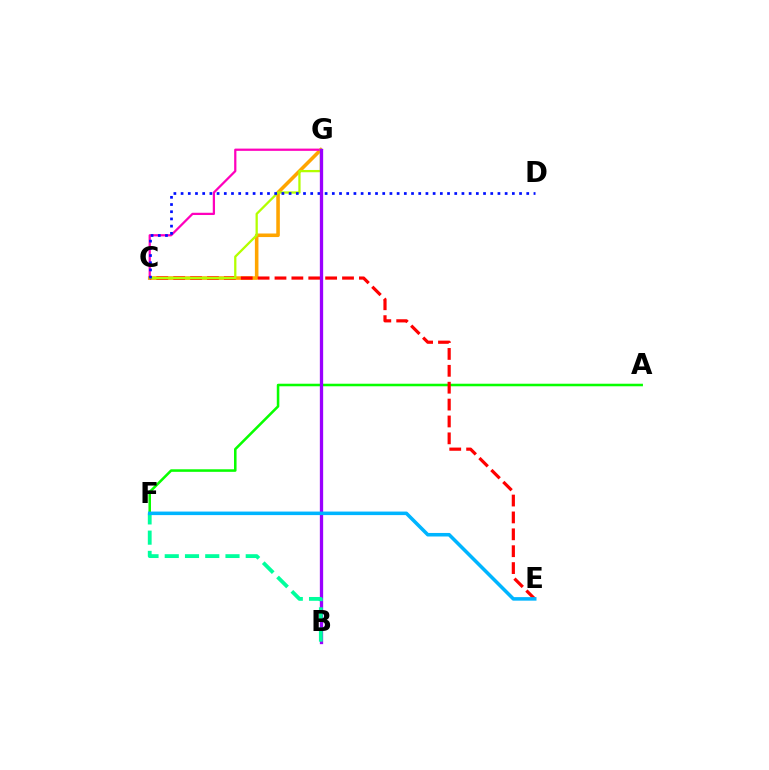{('C', 'G'): [{'color': '#ffa500', 'line_style': 'solid', 'thickness': 2.57}, {'color': '#ff00bd', 'line_style': 'solid', 'thickness': 1.62}, {'color': '#b3ff00', 'line_style': 'solid', 'thickness': 1.64}], ('A', 'F'): [{'color': '#08ff00', 'line_style': 'solid', 'thickness': 1.83}], ('C', 'E'): [{'color': '#ff0000', 'line_style': 'dashed', 'thickness': 2.29}], ('C', 'D'): [{'color': '#0010ff', 'line_style': 'dotted', 'thickness': 1.96}], ('B', 'G'): [{'color': '#9b00ff', 'line_style': 'solid', 'thickness': 2.38}], ('B', 'F'): [{'color': '#00ff9d', 'line_style': 'dashed', 'thickness': 2.75}], ('E', 'F'): [{'color': '#00b5ff', 'line_style': 'solid', 'thickness': 2.55}]}